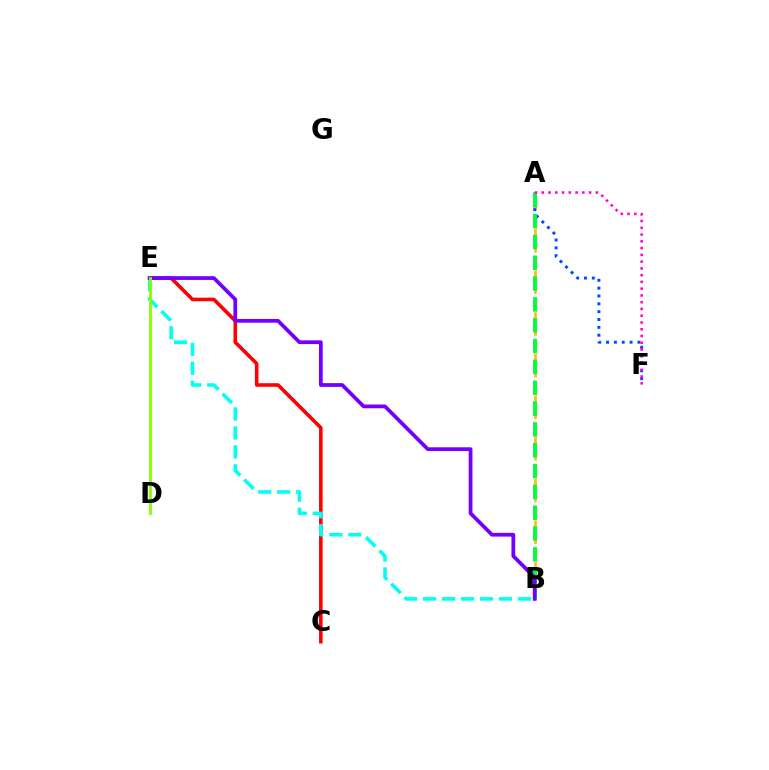{('A', 'B'): [{'color': '#ffbd00', 'line_style': 'dashed', 'thickness': 1.89}, {'color': '#00ff39', 'line_style': 'dashed', 'thickness': 2.83}], ('A', 'F'): [{'color': '#004bff', 'line_style': 'dotted', 'thickness': 2.13}, {'color': '#ff00cf', 'line_style': 'dotted', 'thickness': 1.84}], ('C', 'E'): [{'color': '#ff0000', 'line_style': 'solid', 'thickness': 2.58}], ('B', 'E'): [{'color': '#00fff6', 'line_style': 'dashed', 'thickness': 2.58}, {'color': '#7200ff', 'line_style': 'solid', 'thickness': 2.71}], ('D', 'E'): [{'color': '#84ff00', 'line_style': 'solid', 'thickness': 2.01}]}